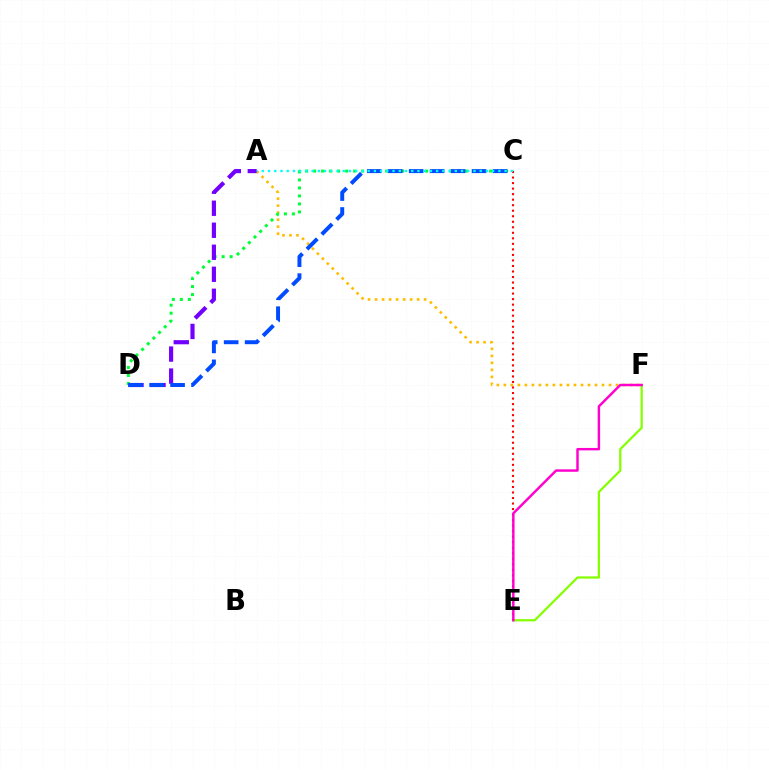{('A', 'F'): [{'color': '#ffbd00', 'line_style': 'dotted', 'thickness': 1.9}], ('E', 'F'): [{'color': '#84ff00', 'line_style': 'solid', 'thickness': 1.62}, {'color': '#ff00cf', 'line_style': 'solid', 'thickness': 1.76}], ('C', 'D'): [{'color': '#00ff39', 'line_style': 'dotted', 'thickness': 2.17}, {'color': '#004bff', 'line_style': 'dashed', 'thickness': 2.85}], ('C', 'E'): [{'color': '#ff0000', 'line_style': 'dotted', 'thickness': 1.5}], ('A', 'D'): [{'color': '#7200ff', 'line_style': 'dashed', 'thickness': 2.99}], ('A', 'C'): [{'color': '#00fff6', 'line_style': 'dotted', 'thickness': 1.69}]}